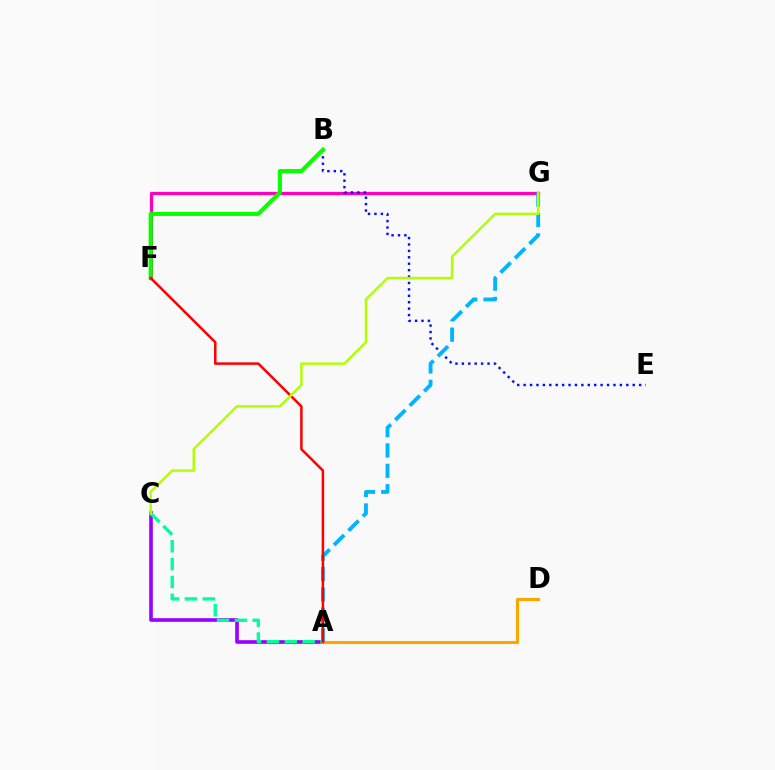{('F', 'G'): [{'color': '#ff00bd', 'line_style': 'solid', 'thickness': 2.34}], ('B', 'E'): [{'color': '#0010ff', 'line_style': 'dotted', 'thickness': 1.74}], ('A', 'C'): [{'color': '#9b00ff', 'line_style': 'solid', 'thickness': 2.61}, {'color': '#00ff9d', 'line_style': 'dashed', 'thickness': 2.42}], ('A', 'D'): [{'color': '#ffa500', 'line_style': 'solid', 'thickness': 2.21}], ('B', 'F'): [{'color': '#08ff00', 'line_style': 'solid', 'thickness': 2.96}], ('A', 'G'): [{'color': '#00b5ff', 'line_style': 'dashed', 'thickness': 2.77}], ('A', 'F'): [{'color': '#ff0000', 'line_style': 'solid', 'thickness': 1.8}], ('C', 'G'): [{'color': '#b3ff00', 'line_style': 'solid', 'thickness': 1.77}]}